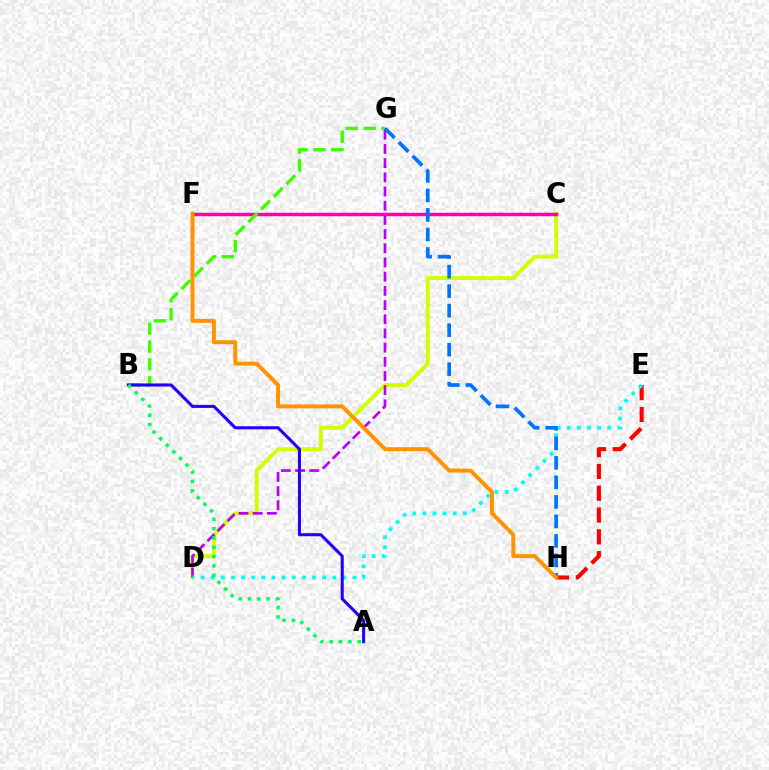{('C', 'D'): [{'color': '#d1ff00', 'line_style': 'solid', 'thickness': 2.78}], ('D', 'G'): [{'color': '#b900ff', 'line_style': 'dashed', 'thickness': 1.93}], ('C', 'F'): [{'color': '#ff00ac', 'line_style': 'solid', 'thickness': 2.5}], ('E', 'H'): [{'color': '#ff0000', 'line_style': 'dashed', 'thickness': 2.96}], ('B', 'G'): [{'color': '#3dff00', 'line_style': 'dashed', 'thickness': 2.43}], ('D', 'E'): [{'color': '#00fff6', 'line_style': 'dotted', 'thickness': 2.75}], ('A', 'B'): [{'color': '#2500ff', 'line_style': 'solid', 'thickness': 2.21}, {'color': '#00ff5c', 'line_style': 'dotted', 'thickness': 2.54}], ('G', 'H'): [{'color': '#0074ff', 'line_style': 'dashed', 'thickness': 2.65}], ('F', 'H'): [{'color': '#ff9400', 'line_style': 'solid', 'thickness': 2.85}]}